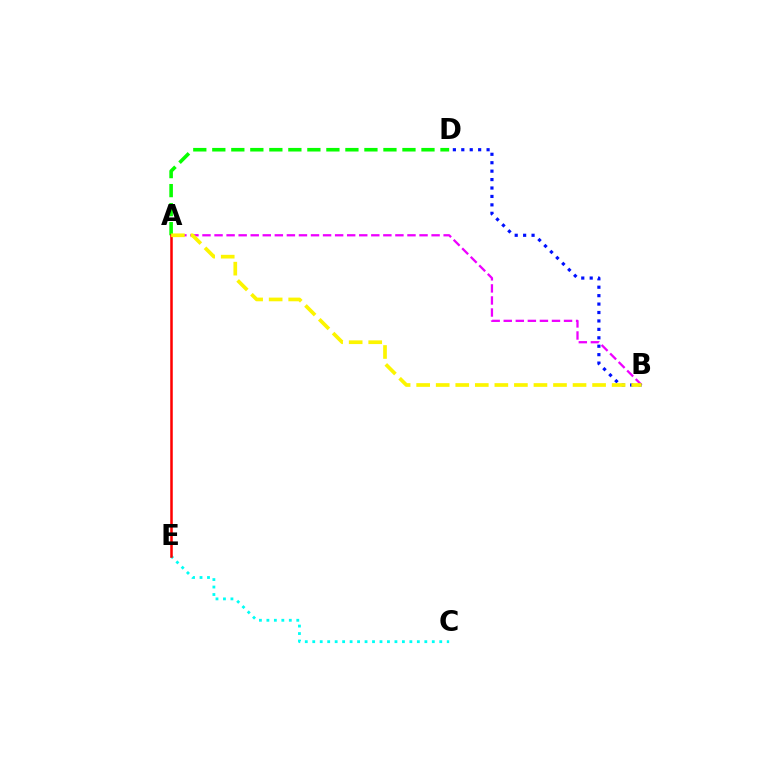{('A', 'B'): [{'color': '#ee00ff', 'line_style': 'dashed', 'thickness': 1.64}, {'color': '#fcf500', 'line_style': 'dashed', 'thickness': 2.66}], ('C', 'E'): [{'color': '#00fff6', 'line_style': 'dotted', 'thickness': 2.03}], ('A', 'D'): [{'color': '#08ff00', 'line_style': 'dashed', 'thickness': 2.58}], ('B', 'D'): [{'color': '#0010ff', 'line_style': 'dotted', 'thickness': 2.29}], ('A', 'E'): [{'color': '#ff0000', 'line_style': 'solid', 'thickness': 1.82}]}